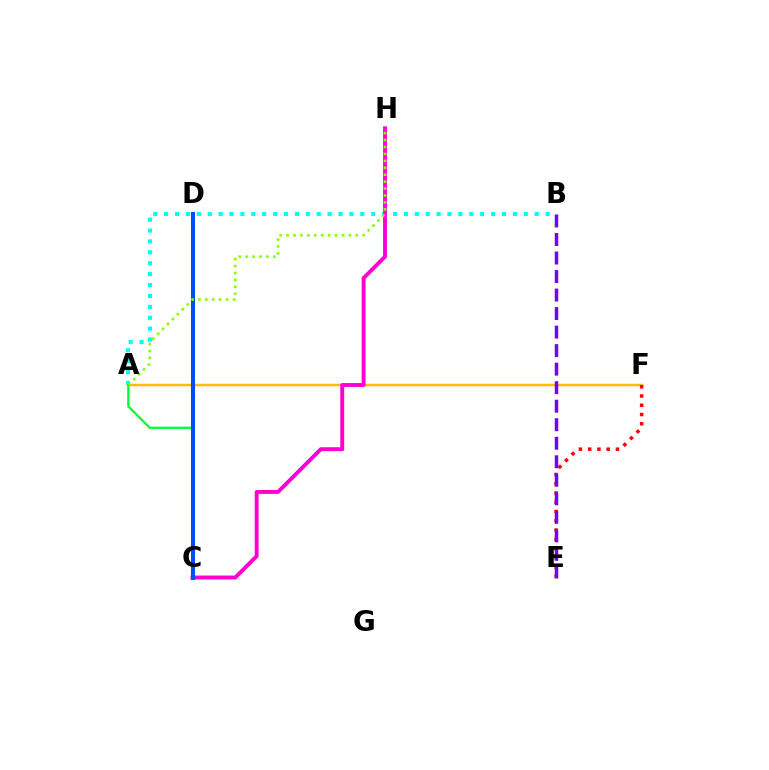{('A', 'B'): [{'color': '#00fff6', 'line_style': 'dotted', 'thickness': 2.96}], ('A', 'F'): [{'color': '#ffbd00', 'line_style': 'solid', 'thickness': 1.78}], ('C', 'H'): [{'color': '#ff00cf', 'line_style': 'solid', 'thickness': 2.8}], ('E', 'F'): [{'color': '#ff0000', 'line_style': 'dotted', 'thickness': 2.52}], ('A', 'C'): [{'color': '#00ff39', 'line_style': 'solid', 'thickness': 1.66}], ('C', 'D'): [{'color': '#004bff', 'line_style': 'solid', 'thickness': 2.92}], ('A', 'H'): [{'color': '#84ff00', 'line_style': 'dotted', 'thickness': 1.88}], ('B', 'E'): [{'color': '#7200ff', 'line_style': 'dashed', 'thickness': 2.52}]}